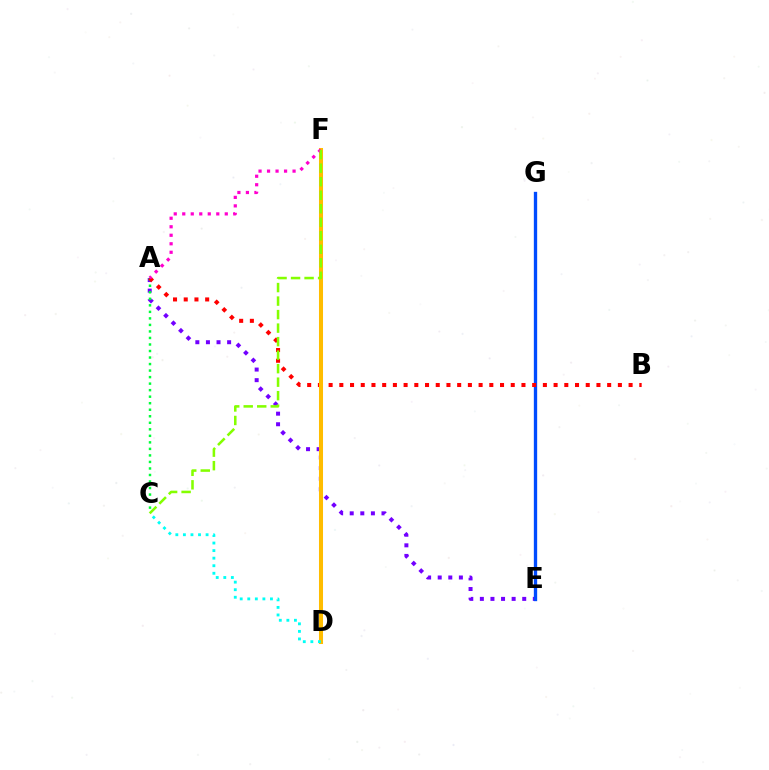{('A', 'E'): [{'color': '#7200ff', 'line_style': 'dotted', 'thickness': 2.88}], ('A', 'C'): [{'color': '#00ff39', 'line_style': 'dotted', 'thickness': 1.77}], ('E', 'G'): [{'color': '#004bff', 'line_style': 'solid', 'thickness': 2.4}], ('A', 'B'): [{'color': '#ff0000', 'line_style': 'dotted', 'thickness': 2.91}], ('D', 'F'): [{'color': '#ffbd00', 'line_style': 'solid', 'thickness': 2.9}], ('A', 'F'): [{'color': '#ff00cf', 'line_style': 'dotted', 'thickness': 2.31}], ('C', 'F'): [{'color': '#84ff00', 'line_style': 'dashed', 'thickness': 1.84}], ('C', 'D'): [{'color': '#00fff6', 'line_style': 'dotted', 'thickness': 2.05}]}